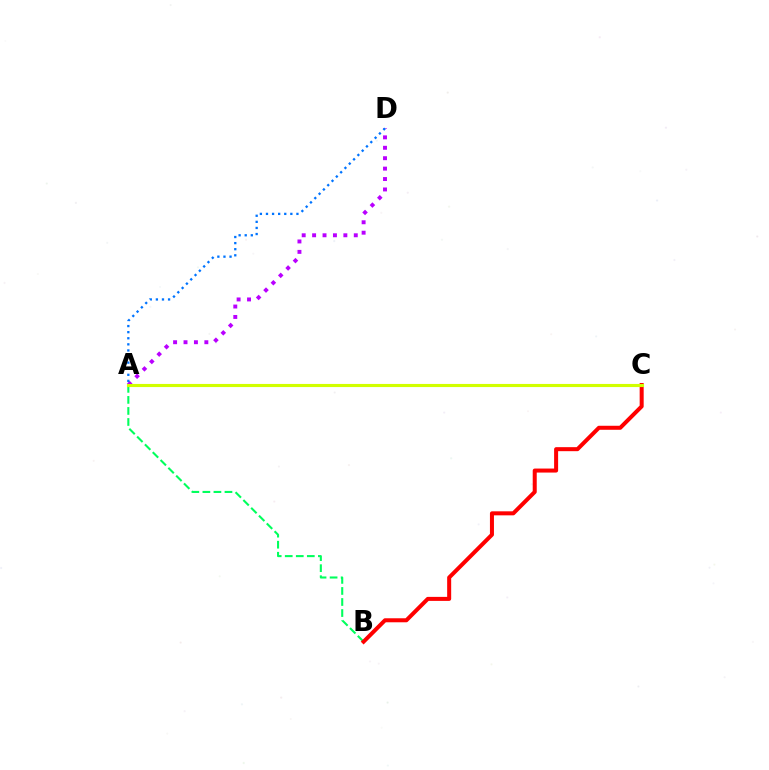{('A', 'B'): [{'color': '#00ff5c', 'line_style': 'dashed', 'thickness': 1.5}], ('B', 'C'): [{'color': '#ff0000', 'line_style': 'solid', 'thickness': 2.89}], ('A', 'D'): [{'color': '#b900ff', 'line_style': 'dotted', 'thickness': 2.83}, {'color': '#0074ff', 'line_style': 'dotted', 'thickness': 1.66}], ('A', 'C'): [{'color': '#d1ff00', 'line_style': 'solid', 'thickness': 2.25}]}